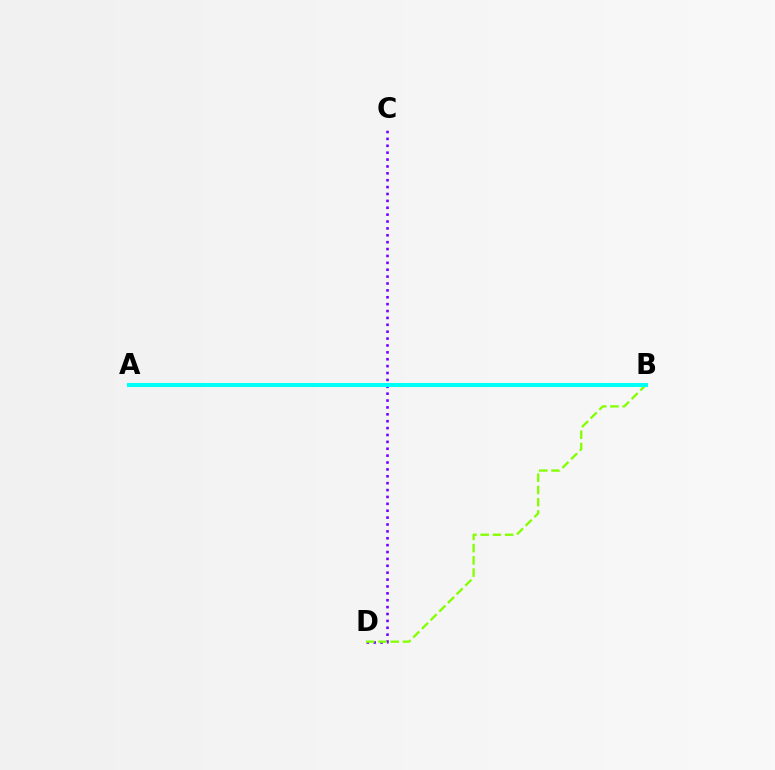{('C', 'D'): [{'color': '#7200ff', 'line_style': 'dotted', 'thickness': 1.87}], ('A', 'B'): [{'color': '#ff0000', 'line_style': 'solid', 'thickness': 1.78}, {'color': '#00fff6', 'line_style': 'solid', 'thickness': 2.9}], ('B', 'D'): [{'color': '#84ff00', 'line_style': 'dashed', 'thickness': 1.66}]}